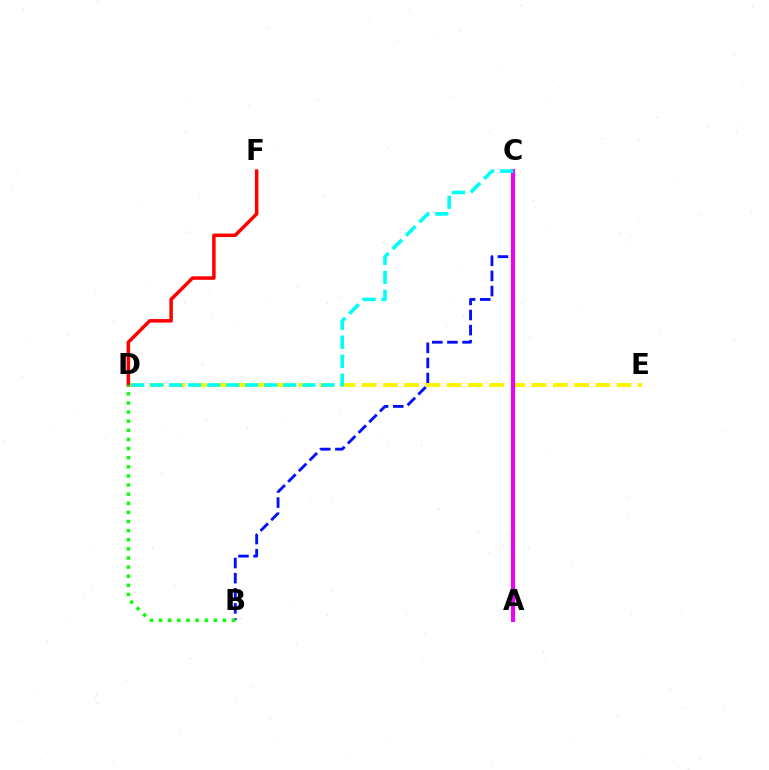{('B', 'C'): [{'color': '#0010ff', 'line_style': 'dashed', 'thickness': 2.05}], ('D', 'E'): [{'color': '#fcf500', 'line_style': 'dashed', 'thickness': 2.89}], ('A', 'C'): [{'color': '#ee00ff', 'line_style': 'solid', 'thickness': 2.92}], ('D', 'F'): [{'color': '#ff0000', 'line_style': 'solid', 'thickness': 2.52}], ('C', 'D'): [{'color': '#00fff6', 'line_style': 'dashed', 'thickness': 2.59}], ('B', 'D'): [{'color': '#08ff00', 'line_style': 'dotted', 'thickness': 2.48}]}